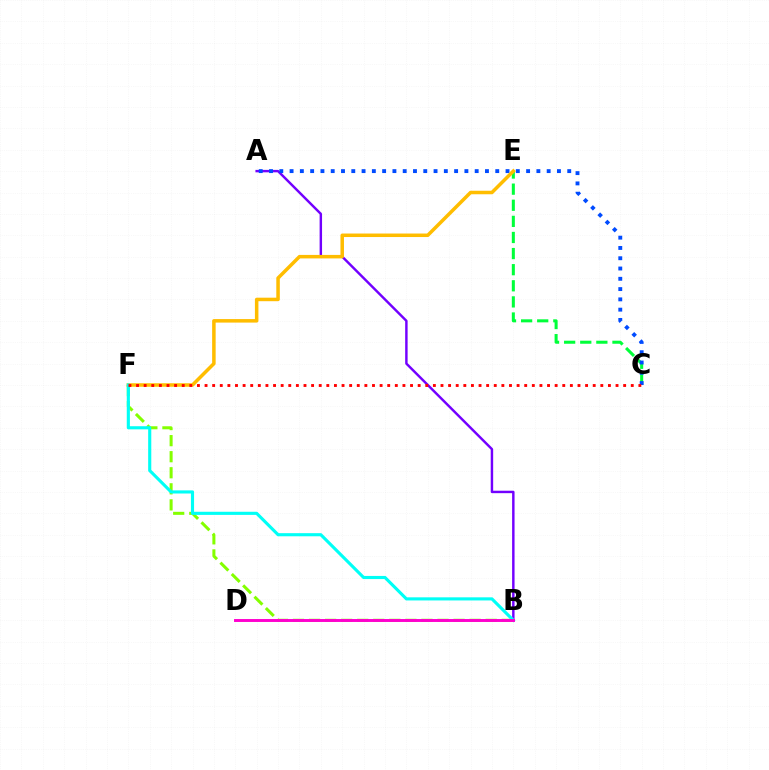{('B', 'F'): [{'color': '#84ff00', 'line_style': 'dashed', 'thickness': 2.18}, {'color': '#00fff6', 'line_style': 'solid', 'thickness': 2.25}], ('C', 'E'): [{'color': '#00ff39', 'line_style': 'dashed', 'thickness': 2.19}], ('A', 'B'): [{'color': '#7200ff', 'line_style': 'solid', 'thickness': 1.76}], ('A', 'C'): [{'color': '#004bff', 'line_style': 'dotted', 'thickness': 2.79}], ('E', 'F'): [{'color': '#ffbd00', 'line_style': 'solid', 'thickness': 2.53}], ('B', 'D'): [{'color': '#ff00cf', 'line_style': 'solid', 'thickness': 2.1}], ('C', 'F'): [{'color': '#ff0000', 'line_style': 'dotted', 'thickness': 2.07}]}